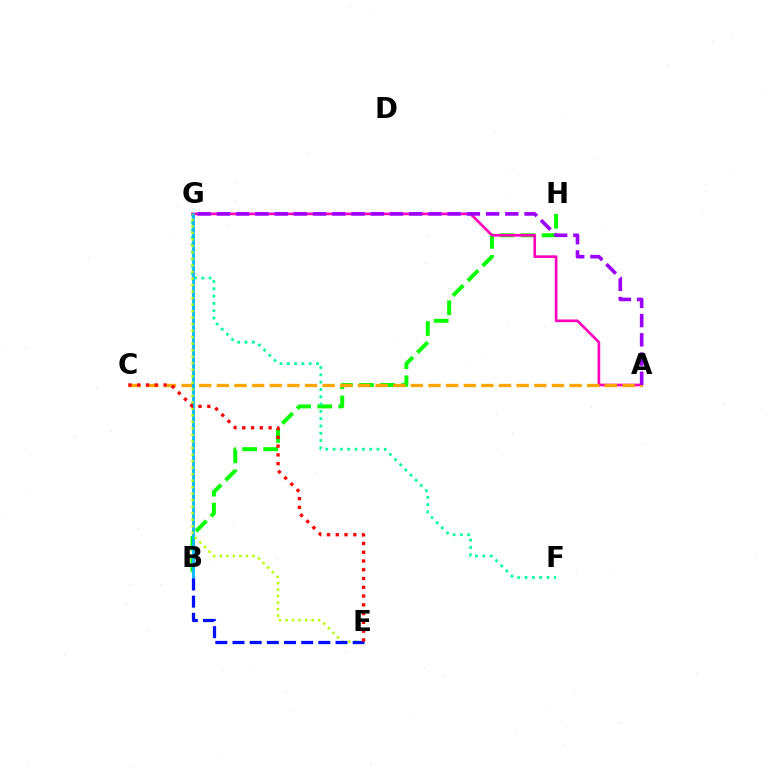{('B', 'H'): [{'color': '#08ff00', 'line_style': 'dashed', 'thickness': 2.86}], ('F', 'G'): [{'color': '#00ff9d', 'line_style': 'dotted', 'thickness': 1.98}], ('A', 'G'): [{'color': '#ff00bd', 'line_style': 'solid', 'thickness': 1.92}, {'color': '#9b00ff', 'line_style': 'dashed', 'thickness': 2.61}], ('A', 'C'): [{'color': '#ffa500', 'line_style': 'dashed', 'thickness': 2.4}], ('B', 'G'): [{'color': '#00b5ff', 'line_style': 'solid', 'thickness': 1.97}], ('E', 'G'): [{'color': '#b3ff00', 'line_style': 'dotted', 'thickness': 1.77}], ('B', 'E'): [{'color': '#0010ff', 'line_style': 'dashed', 'thickness': 2.33}], ('C', 'E'): [{'color': '#ff0000', 'line_style': 'dotted', 'thickness': 2.38}]}